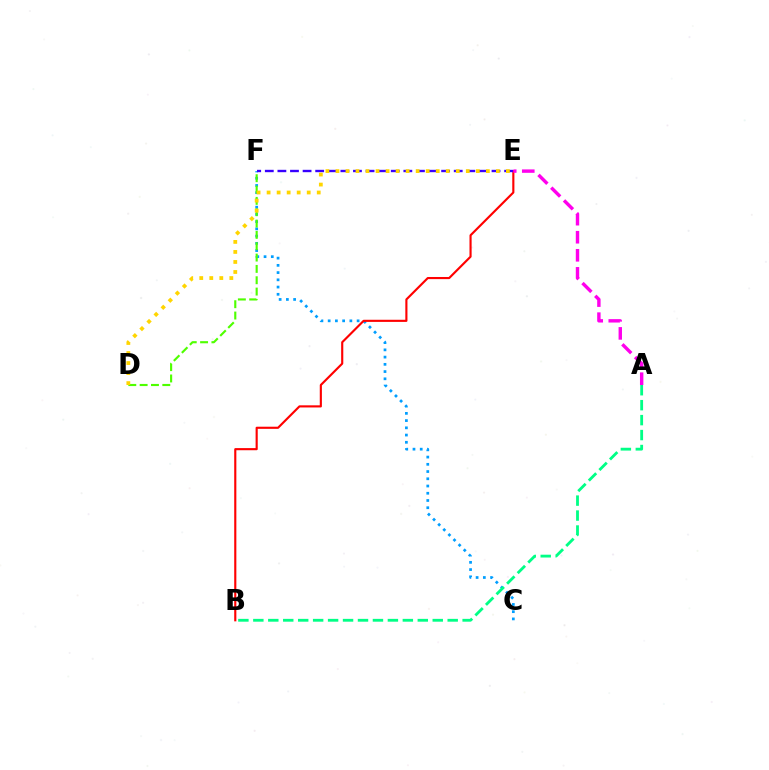{('C', 'F'): [{'color': '#009eff', 'line_style': 'dotted', 'thickness': 1.97}], ('B', 'E'): [{'color': '#ff0000', 'line_style': 'solid', 'thickness': 1.54}], ('E', 'F'): [{'color': '#3700ff', 'line_style': 'dashed', 'thickness': 1.71}], ('D', 'F'): [{'color': '#4fff00', 'line_style': 'dashed', 'thickness': 1.54}], ('A', 'B'): [{'color': '#00ff86', 'line_style': 'dashed', 'thickness': 2.03}], ('A', 'E'): [{'color': '#ff00ed', 'line_style': 'dashed', 'thickness': 2.45}], ('D', 'E'): [{'color': '#ffd500', 'line_style': 'dotted', 'thickness': 2.72}]}